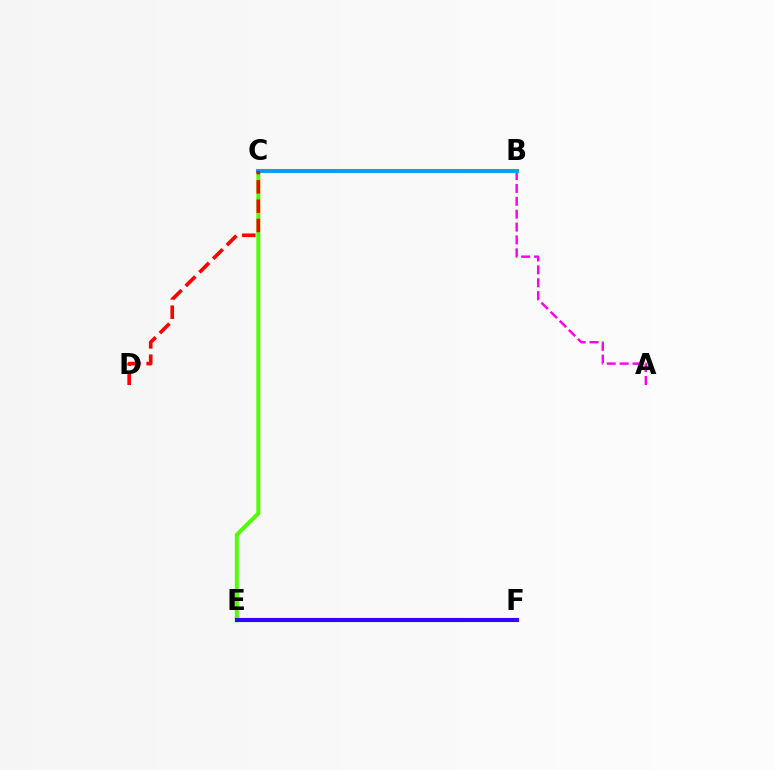{('C', 'E'): [{'color': '#4fff00', 'line_style': 'solid', 'thickness': 2.85}], ('E', 'F'): [{'color': '#00ff86', 'line_style': 'solid', 'thickness': 2.96}, {'color': '#3700ff', 'line_style': 'solid', 'thickness': 2.92}], ('A', 'B'): [{'color': '#ff00ed', 'line_style': 'dashed', 'thickness': 1.75}], ('B', 'C'): [{'color': '#ffd500', 'line_style': 'solid', 'thickness': 2.97}, {'color': '#009eff', 'line_style': 'solid', 'thickness': 2.77}], ('C', 'D'): [{'color': '#ff0000', 'line_style': 'dashed', 'thickness': 2.62}]}